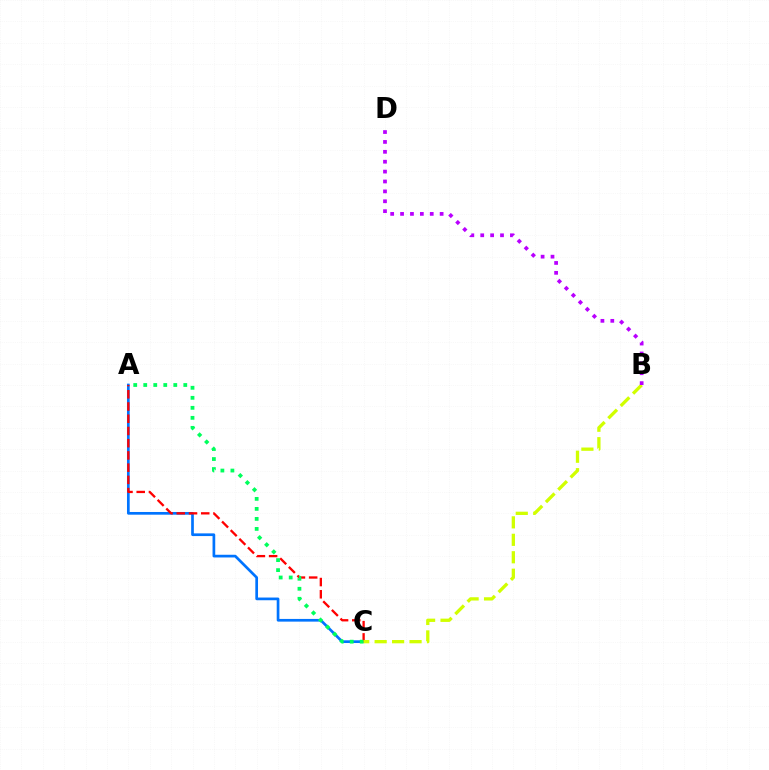{('A', 'C'): [{'color': '#0074ff', 'line_style': 'solid', 'thickness': 1.94}, {'color': '#ff0000', 'line_style': 'dashed', 'thickness': 1.66}, {'color': '#00ff5c', 'line_style': 'dotted', 'thickness': 2.72}], ('B', 'C'): [{'color': '#d1ff00', 'line_style': 'dashed', 'thickness': 2.37}], ('B', 'D'): [{'color': '#b900ff', 'line_style': 'dotted', 'thickness': 2.69}]}